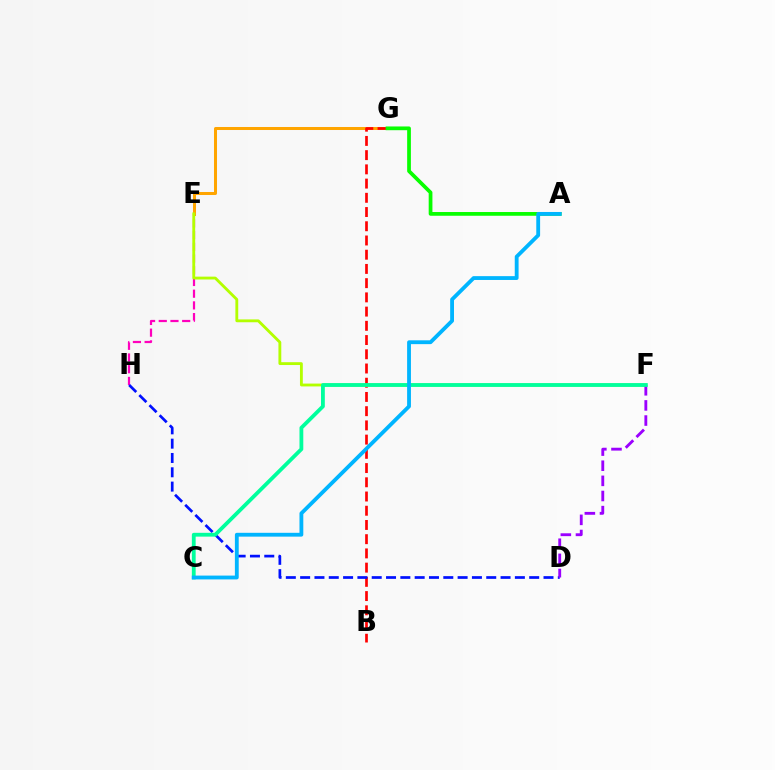{('E', 'H'): [{'color': '#ff00bd', 'line_style': 'dashed', 'thickness': 1.59}], ('E', 'G'): [{'color': '#ffa500', 'line_style': 'solid', 'thickness': 2.17}], ('B', 'G'): [{'color': '#ff0000', 'line_style': 'dashed', 'thickness': 1.93}], ('D', 'H'): [{'color': '#0010ff', 'line_style': 'dashed', 'thickness': 1.94}], ('A', 'G'): [{'color': '#08ff00', 'line_style': 'solid', 'thickness': 2.69}], ('E', 'F'): [{'color': '#b3ff00', 'line_style': 'solid', 'thickness': 2.04}], ('D', 'F'): [{'color': '#9b00ff', 'line_style': 'dashed', 'thickness': 2.06}], ('C', 'F'): [{'color': '#00ff9d', 'line_style': 'solid', 'thickness': 2.74}], ('A', 'C'): [{'color': '#00b5ff', 'line_style': 'solid', 'thickness': 2.76}]}